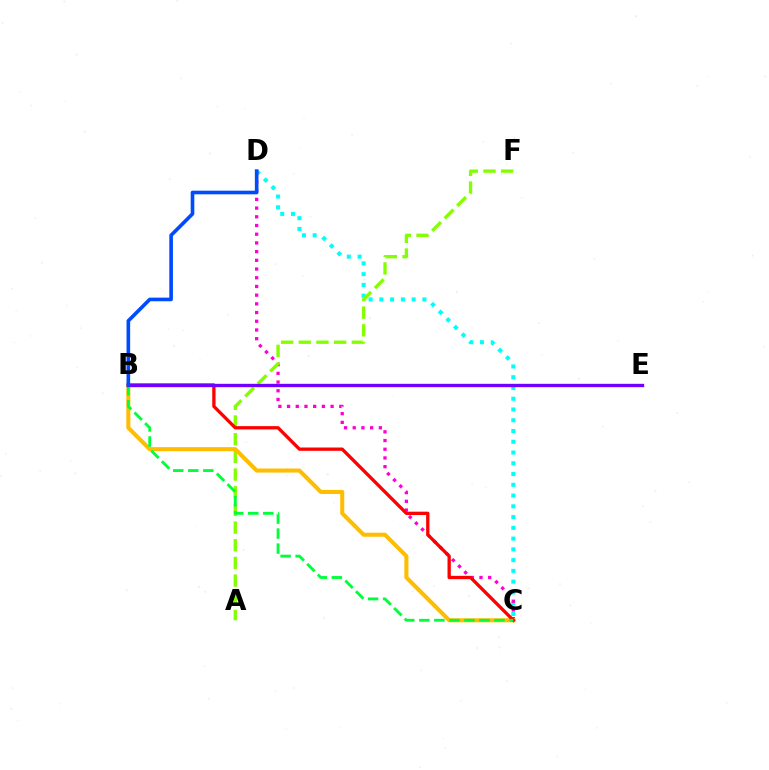{('C', 'D'): [{'color': '#00fff6', 'line_style': 'dotted', 'thickness': 2.92}, {'color': '#ff00cf', 'line_style': 'dotted', 'thickness': 2.37}], ('A', 'F'): [{'color': '#84ff00', 'line_style': 'dashed', 'thickness': 2.4}], ('B', 'C'): [{'color': '#ffbd00', 'line_style': 'solid', 'thickness': 2.92}, {'color': '#ff0000', 'line_style': 'solid', 'thickness': 2.37}, {'color': '#00ff39', 'line_style': 'dashed', 'thickness': 2.04}], ('B', 'E'): [{'color': '#7200ff', 'line_style': 'solid', 'thickness': 2.43}], ('B', 'D'): [{'color': '#004bff', 'line_style': 'solid', 'thickness': 2.61}]}